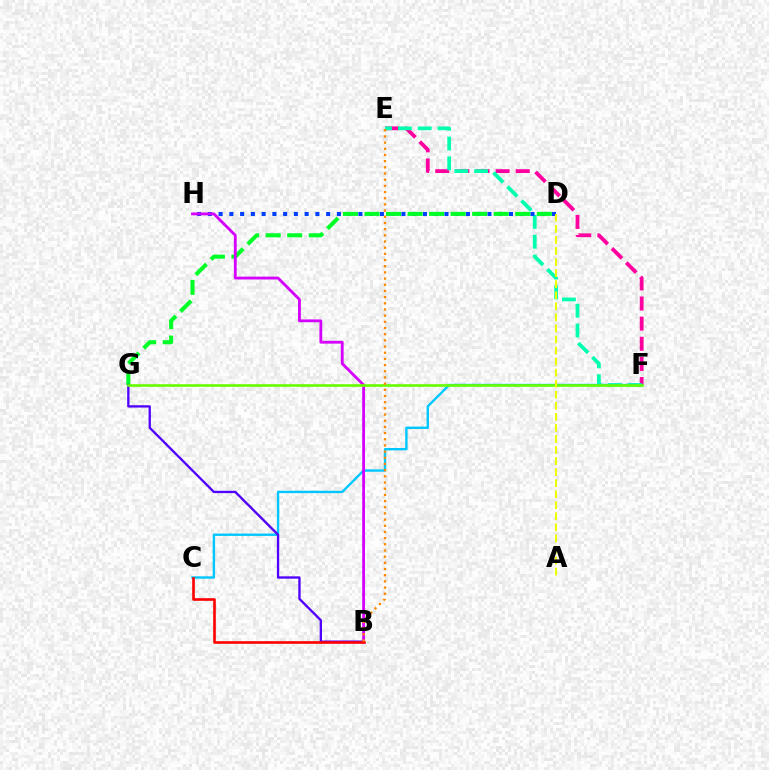{('E', 'F'): [{'color': '#ff00a0', 'line_style': 'dashed', 'thickness': 2.73}, {'color': '#00ffaf', 'line_style': 'dashed', 'thickness': 2.69}], ('D', 'H'): [{'color': '#003fff', 'line_style': 'dotted', 'thickness': 2.92}], ('D', 'G'): [{'color': '#00ff27', 'line_style': 'dashed', 'thickness': 2.93}], ('C', 'F'): [{'color': '#00c7ff', 'line_style': 'solid', 'thickness': 1.71}], ('B', 'G'): [{'color': '#4f00ff', 'line_style': 'solid', 'thickness': 1.68}], ('B', 'H'): [{'color': '#d600ff', 'line_style': 'solid', 'thickness': 2.03}], ('F', 'G'): [{'color': '#66ff00', 'line_style': 'solid', 'thickness': 1.9}], ('A', 'D'): [{'color': '#eeff00', 'line_style': 'dashed', 'thickness': 1.5}], ('B', 'C'): [{'color': '#ff0000', 'line_style': 'solid', 'thickness': 1.89}], ('B', 'E'): [{'color': '#ff8800', 'line_style': 'dotted', 'thickness': 1.68}]}